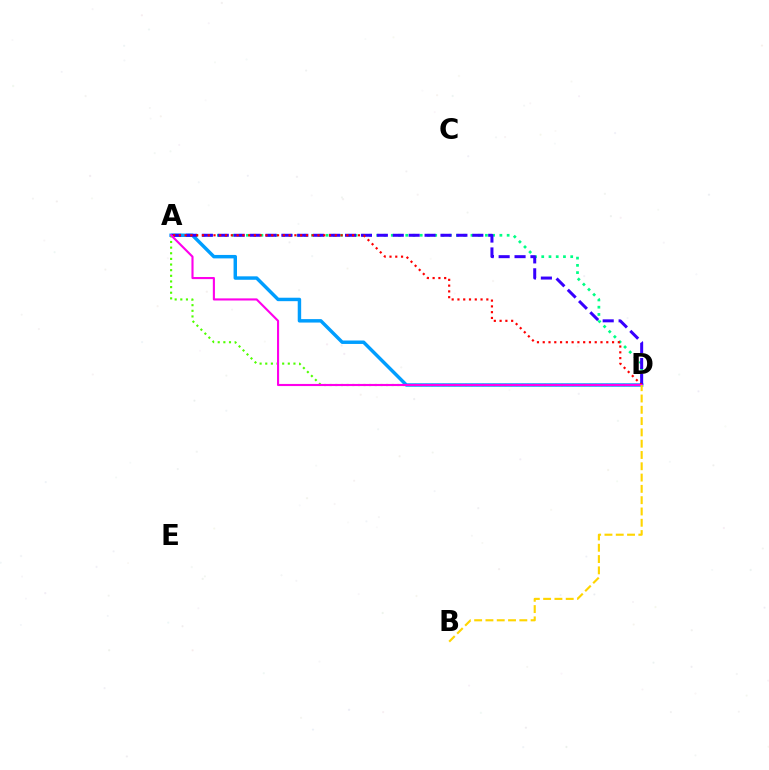{('A', 'D'): [{'color': '#00ff86', 'line_style': 'dotted', 'thickness': 1.97}, {'color': '#009eff', 'line_style': 'solid', 'thickness': 2.48}, {'color': '#3700ff', 'line_style': 'dashed', 'thickness': 2.16}, {'color': '#4fff00', 'line_style': 'dotted', 'thickness': 1.53}, {'color': '#ff0000', 'line_style': 'dotted', 'thickness': 1.57}, {'color': '#ff00ed', 'line_style': 'solid', 'thickness': 1.52}], ('B', 'D'): [{'color': '#ffd500', 'line_style': 'dashed', 'thickness': 1.53}]}